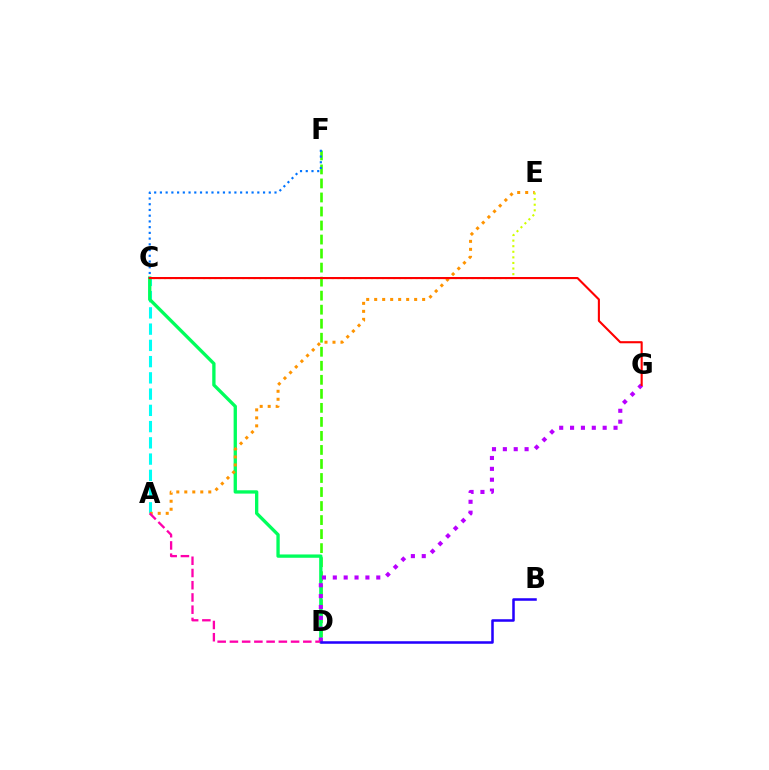{('A', 'C'): [{'color': '#00fff6', 'line_style': 'dashed', 'thickness': 2.21}], ('D', 'F'): [{'color': '#3dff00', 'line_style': 'dashed', 'thickness': 1.91}], ('C', 'D'): [{'color': '#00ff5c', 'line_style': 'solid', 'thickness': 2.39}], ('A', 'E'): [{'color': '#ff9400', 'line_style': 'dotted', 'thickness': 2.17}], ('C', 'F'): [{'color': '#0074ff', 'line_style': 'dotted', 'thickness': 1.56}], ('C', 'E'): [{'color': '#d1ff00', 'line_style': 'dotted', 'thickness': 1.52}], ('D', 'G'): [{'color': '#b900ff', 'line_style': 'dotted', 'thickness': 2.95}], ('A', 'D'): [{'color': '#ff00ac', 'line_style': 'dashed', 'thickness': 1.66}], ('C', 'G'): [{'color': '#ff0000', 'line_style': 'solid', 'thickness': 1.52}], ('B', 'D'): [{'color': '#2500ff', 'line_style': 'solid', 'thickness': 1.82}]}